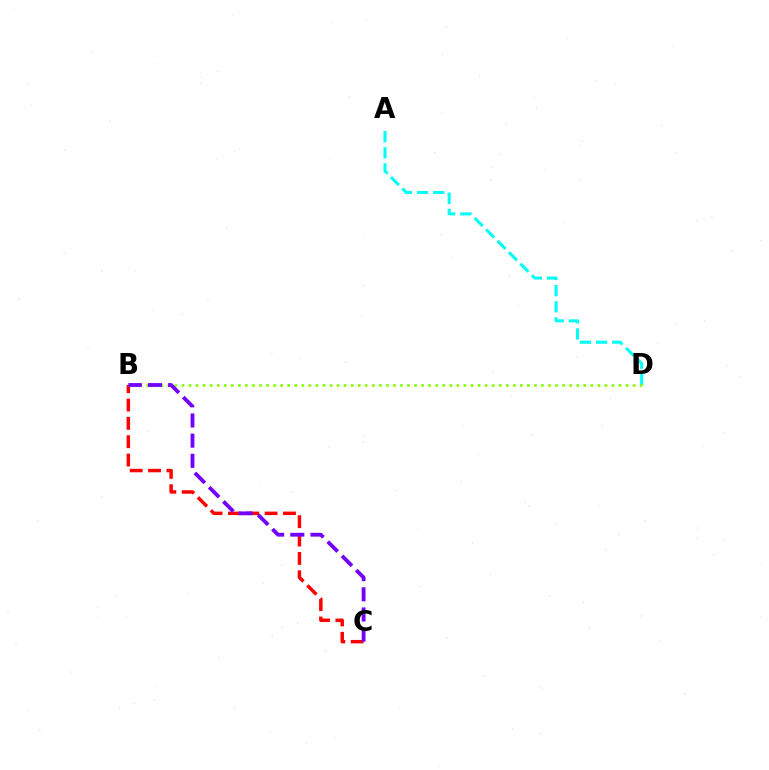{('B', 'C'): [{'color': '#ff0000', 'line_style': 'dashed', 'thickness': 2.49}, {'color': '#7200ff', 'line_style': 'dashed', 'thickness': 2.74}], ('A', 'D'): [{'color': '#00fff6', 'line_style': 'dashed', 'thickness': 2.2}], ('B', 'D'): [{'color': '#84ff00', 'line_style': 'dotted', 'thickness': 1.92}]}